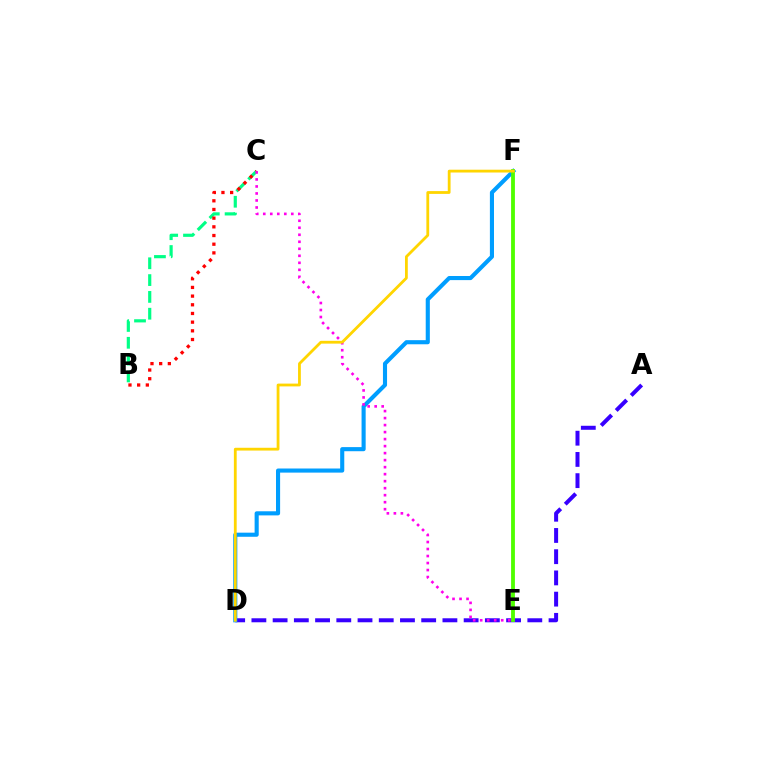{('B', 'C'): [{'color': '#00ff86', 'line_style': 'dashed', 'thickness': 2.28}, {'color': '#ff0000', 'line_style': 'dotted', 'thickness': 2.36}], ('A', 'D'): [{'color': '#3700ff', 'line_style': 'dashed', 'thickness': 2.88}], ('D', 'F'): [{'color': '#009eff', 'line_style': 'solid', 'thickness': 2.96}, {'color': '#ffd500', 'line_style': 'solid', 'thickness': 2.01}], ('E', 'F'): [{'color': '#4fff00', 'line_style': 'solid', 'thickness': 2.75}], ('C', 'E'): [{'color': '#ff00ed', 'line_style': 'dotted', 'thickness': 1.9}]}